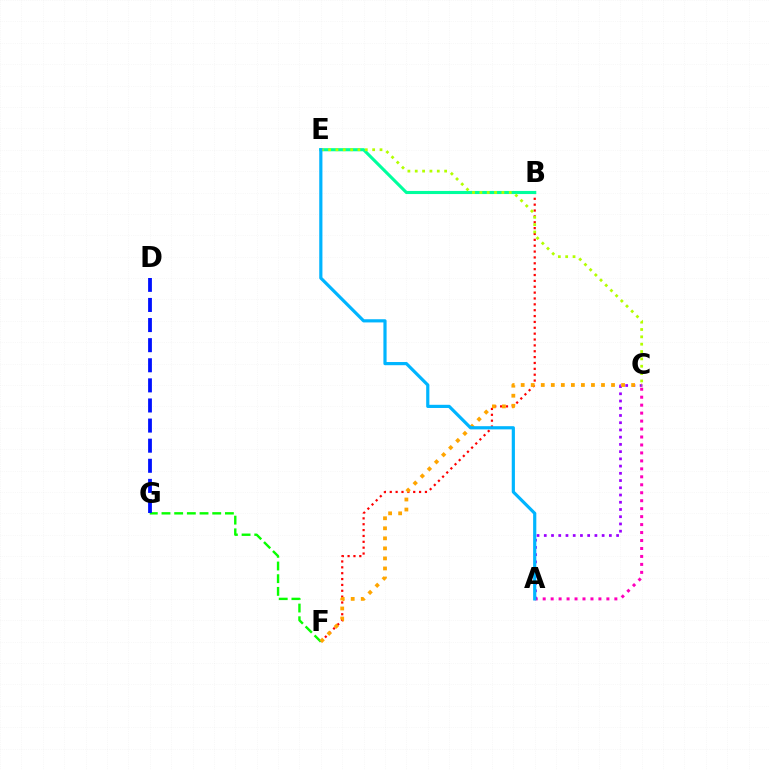{('B', 'F'): [{'color': '#ff0000', 'line_style': 'dotted', 'thickness': 1.59}], ('F', 'G'): [{'color': '#08ff00', 'line_style': 'dashed', 'thickness': 1.72}], ('B', 'E'): [{'color': '#00ff9d', 'line_style': 'solid', 'thickness': 2.23}], ('A', 'C'): [{'color': '#ff00bd', 'line_style': 'dotted', 'thickness': 2.16}, {'color': '#9b00ff', 'line_style': 'dotted', 'thickness': 1.96}], ('C', 'E'): [{'color': '#b3ff00', 'line_style': 'dotted', 'thickness': 2.0}], ('D', 'G'): [{'color': '#0010ff', 'line_style': 'dashed', 'thickness': 2.73}], ('C', 'F'): [{'color': '#ffa500', 'line_style': 'dotted', 'thickness': 2.73}], ('A', 'E'): [{'color': '#00b5ff', 'line_style': 'solid', 'thickness': 2.29}]}